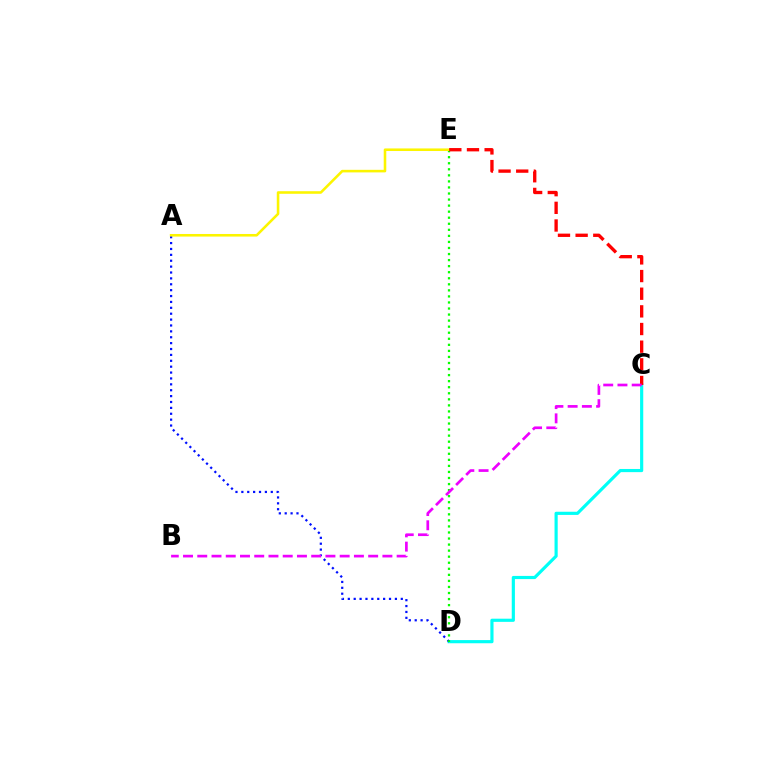{('C', 'D'): [{'color': '#00fff6', 'line_style': 'solid', 'thickness': 2.28}], ('A', 'D'): [{'color': '#0010ff', 'line_style': 'dotted', 'thickness': 1.6}], ('D', 'E'): [{'color': '#08ff00', 'line_style': 'dotted', 'thickness': 1.64}], ('A', 'E'): [{'color': '#fcf500', 'line_style': 'solid', 'thickness': 1.86}], ('C', 'E'): [{'color': '#ff0000', 'line_style': 'dashed', 'thickness': 2.4}], ('B', 'C'): [{'color': '#ee00ff', 'line_style': 'dashed', 'thickness': 1.93}]}